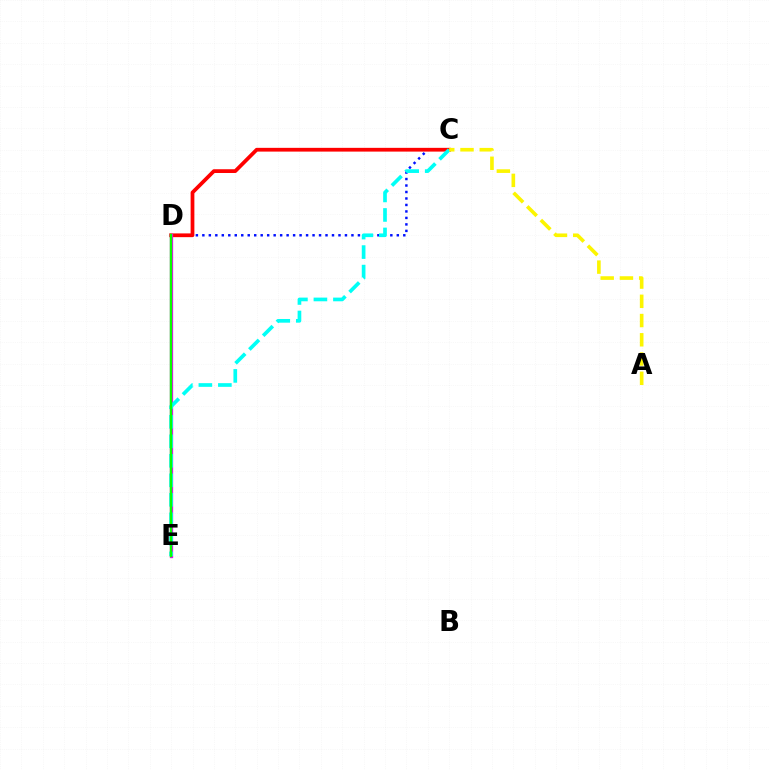{('C', 'D'): [{'color': '#0010ff', 'line_style': 'dotted', 'thickness': 1.76}, {'color': '#ff0000', 'line_style': 'solid', 'thickness': 2.7}], ('D', 'E'): [{'color': '#ee00ff', 'line_style': 'solid', 'thickness': 2.38}, {'color': '#08ff00', 'line_style': 'solid', 'thickness': 1.75}], ('C', 'E'): [{'color': '#00fff6', 'line_style': 'dashed', 'thickness': 2.65}], ('A', 'C'): [{'color': '#fcf500', 'line_style': 'dashed', 'thickness': 2.61}]}